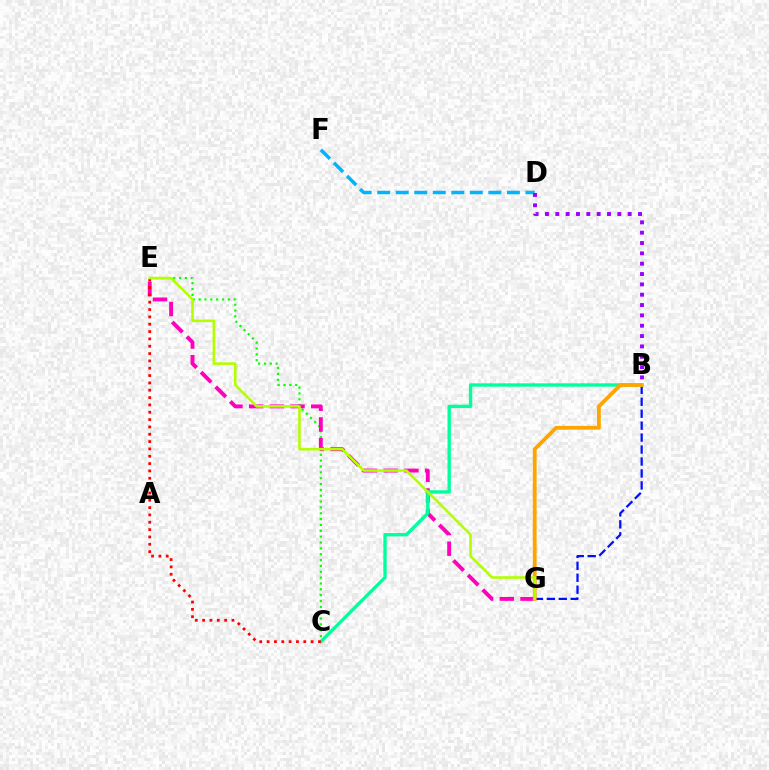{('C', 'E'): [{'color': '#08ff00', 'line_style': 'dotted', 'thickness': 1.59}, {'color': '#ff0000', 'line_style': 'dotted', 'thickness': 1.99}], ('D', 'F'): [{'color': '#00b5ff', 'line_style': 'dashed', 'thickness': 2.52}], ('B', 'G'): [{'color': '#0010ff', 'line_style': 'dashed', 'thickness': 1.62}, {'color': '#ffa500', 'line_style': 'solid', 'thickness': 2.74}], ('E', 'G'): [{'color': '#ff00bd', 'line_style': 'dashed', 'thickness': 2.81}, {'color': '#b3ff00', 'line_style': 'solid', 'thickness': 1.87}], ('B', 'C'): [{'color': '#00ff9d', 'line_style': 'solid', 'thickness': 2.4}], ('B', 'D'): [{'color': '#9b00ff', 'line_style': 'dotted', 'thickness': 2.81}]}